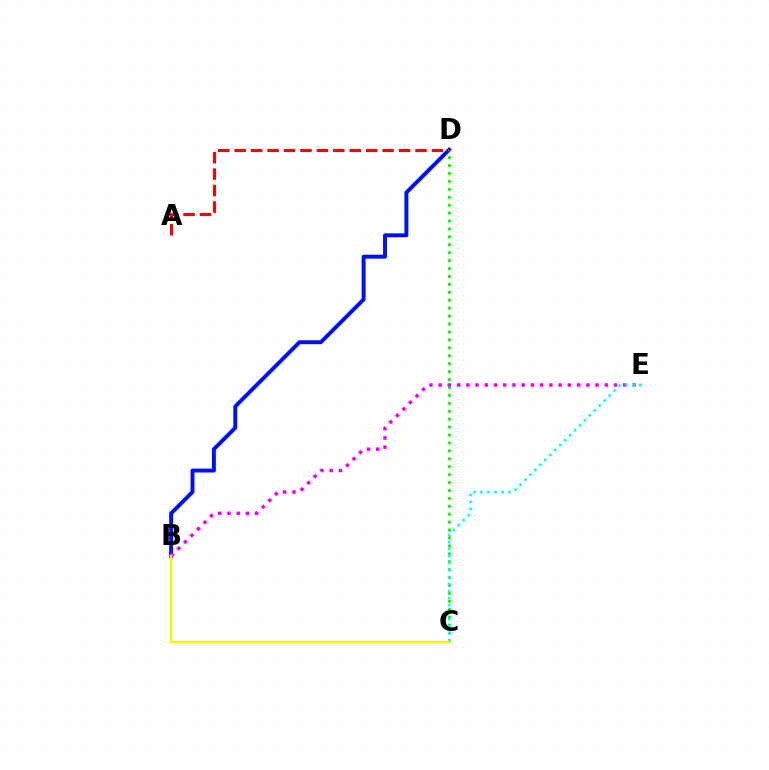{('B', 'D'): [{'color': '#0010ff', 'line_style': 'solid', 'thickness': 2.83}], ('C', 'D'): [{'color': '#08ff00', 'line_style': 'dotted', 'thickness': 2.15}], ('B', 'E'): [{'color': '#ee00ff', 'line_style': 'dotted', 'thickness': 2.51}], ('A', 'D'): [{'color': '#ff0000', 'line_style': 'dashed', 'thickness': 2.23}], ('C', 'E'): [{'color': '#00fff6', 'line_style': 'dotted', 'thickness': 1.9}], ('B', 'C'): [{'color': '#fcf500', 'line_style': 'solid', 'thickness': 1.78}]}